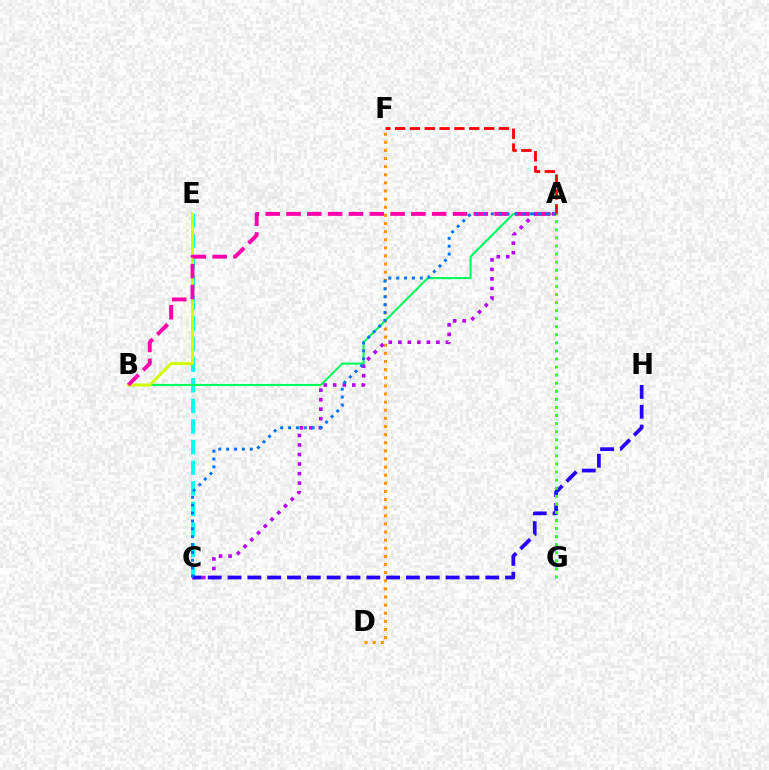{('D', 'F'): [{'color': '#ff9400', 'line_style': 'dotted', 'thickness': 2.21}], ('C', 'E'): [{'color': '#00fff6', 'line_style': 'dashed', 'thickness': 2.8}], ('A', 'B'): [{'color': '#00ff5c', 'line_style': 'solid', 'thickness': 1.52}, {'color': '#ff00ac', 'line_style': 'dashed', 'thickness': 2.83}], ('B', 'E'): [{'color': '#d1ff00', 'line_style': 'solid', 'thickness': 2.12}], ('A', 'C'): [{'color': '#b900ff', 'line_style': 'dotted', 'thickness': 2.59}, {'color': '#0074ff', 'line_style': 'dotted', 'thickness': 2.14}], ('A', 'F'): [{'color': '#ff0000', 'line_style': 'dashed', 'thickness': 2.01}], ('C', 'H'): [{'color': '#2500ff', 'line_style': 'dashed', 'thickness': 2.69}], ('A', 'G'): [{'color': '#3dff00', 'line_style': 'dotted', 'thickness': 2.19}]}